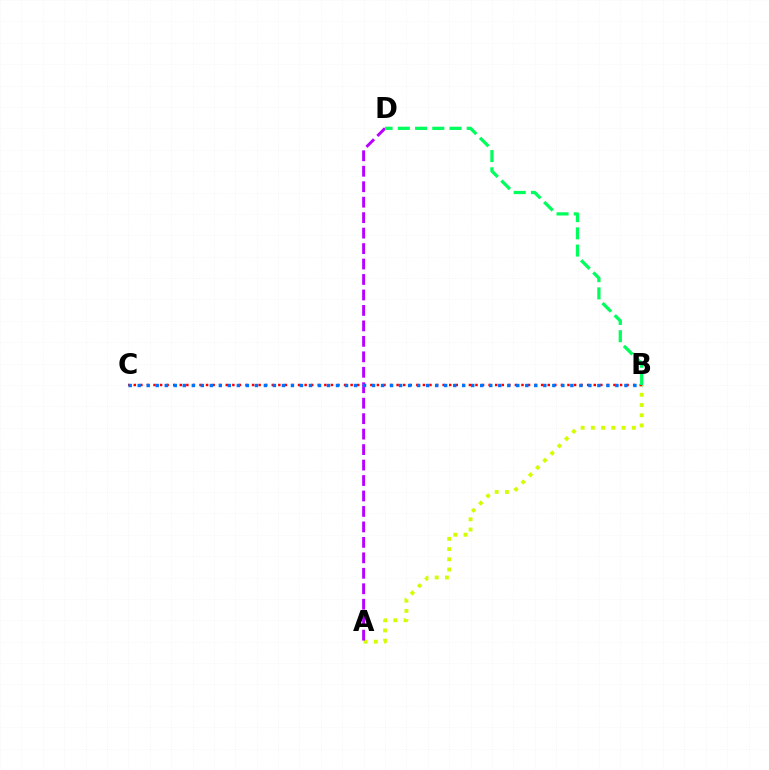{('A', 'B'): [{'color': '#d1ff00', 'line_style': 'dotted', 'thickness': 2.78}], ('A', 'D'): [{'color': '#b900ff', 'line_style': 'dashed', 'thickness': 2.1}], ('B', 'C'): [{'color': '#ff0000', 'line_style': 'dotted', 'thickness': 1.79}, {'color': '#0074ff', 'line_style': 'dotted', 'thickness': 2.45}], ('B', 'D'): [{'color': '#00ff5c', 'line_style': 'dashed', 'thickness': 2.34}]}